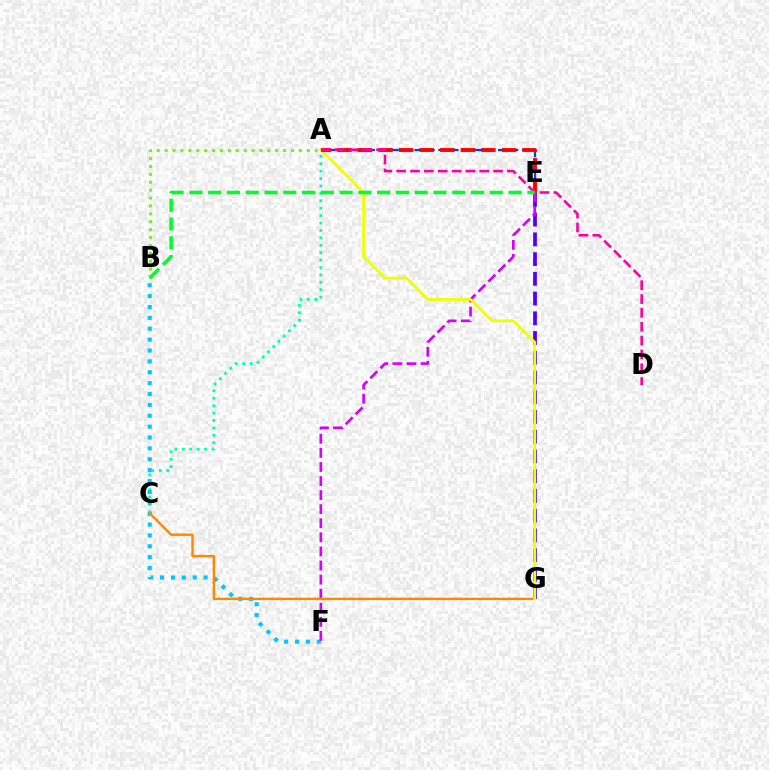{('A', 'C'): [{'color': '#00ffaf', 'line_style': 'dotted', 'thickness': 2.01}], ('B', 'F'): [{'color': '#00c7ff', 'line_style': 'dotted', 'thickness': 2.96}], ('E', 'G'): [{'color': '#4f00ff', 'line_style': 'dashed', 'thickness': 2.68}], ('A', 'E'): [{'color': '#003fff', 'line_style': 'dashed', 'thickness': 1.62}, {'color': '#ff0000', 'line_style': 'dashed', 'thickness': 2.8}], ('E', 'F'): [{'color': '#d600ff', 'line_style': 'dashed', 'thickness': 1.91}], ('C', 'G'): [{'color': '#ff8800', 'line_style': 'solid', 'thickness': 1.71}], ('A', 'B'): [{'color': '#66ff00', 'line_style': 'dotted', 'thickness': 2.15}], ('A', 'G'): [{'color': '#eeff00', 'line_style': 'solid', 'thickness': 1.99}], ('A', 'D'): [{'color': '#ff00a0', 'line_style': 'dashed', 'thickness': 1.88}], ('B', 'E'): [{'color': '#00ff27', 'line_style': 'dashed', 'thickness': 2.55}]}